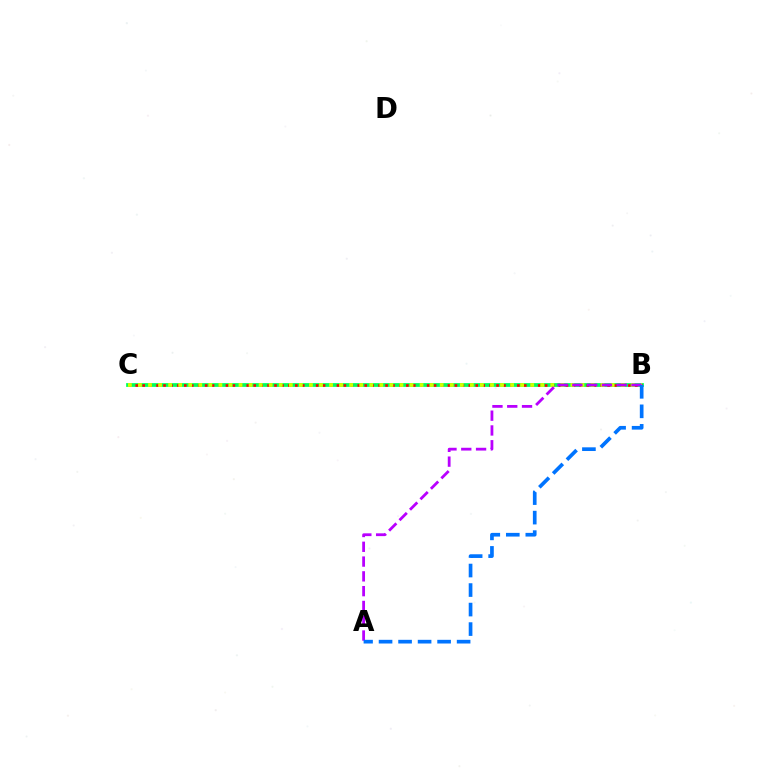{('B', 'C'): [{'color': '#00ff5c', 'line_style': 'solid', 'thickness': 2.71}, {'color': '#ff0000', 'line_style': 'dotted', 'thickness': 1.89}, {'color': '#d1ff00', 'line_style': 'dotted', 'thickness': 2.73}], ('A', 'B'): [{'color': '#b900ff', 'line_style': 'dashed', 'thickness': 2.01}, {'color': '#0074ff', 'line_style': 'dashed', 'thickness': 2.65}]}